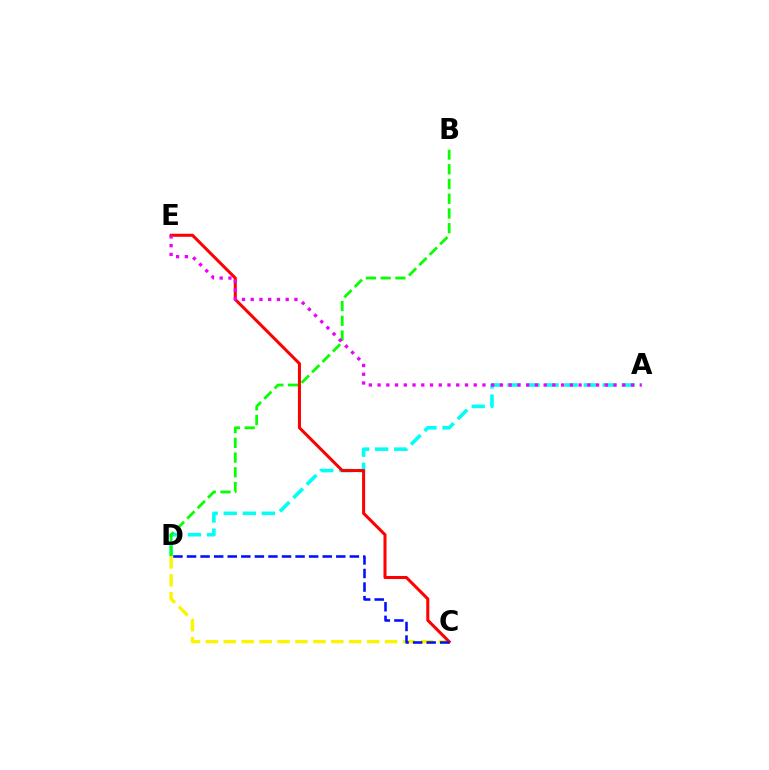{('A', 'D'): [{'color': '#00fff6', 'line_style': 'dashed', 'thickness': 2.59}], ('B', 'D'): [{'color': '#08ff00', 'line_style': 'dashed', 'thickness': 2.0}], ('C', 'D'): [{'color': '#fcf500', 'line_style': 'dashed', 'thickness': 2.43}, {'color': '#0010ff', 'line_style': 'dashed', 'thickness': 1.84}], ('C', 'E'): [{'color': '#ff0000', 'line_style': 'solid', 'thickness': 2.19}], ('A', 'E'): [{'color': '#ee00ff', 'line_style': 'dotted', 'thickness': 2.37}]}